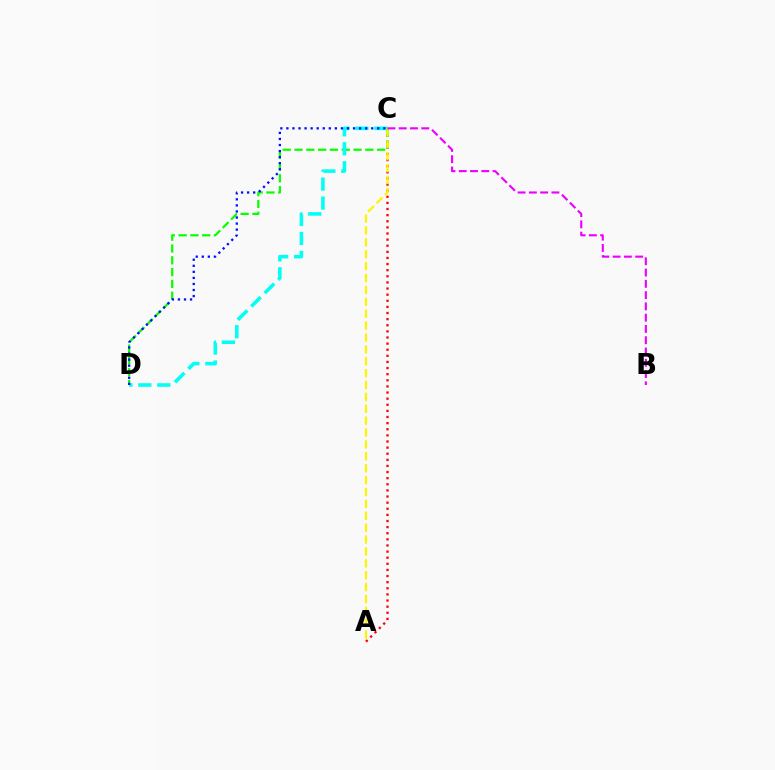{('A', 'C'): [{'color': '#ff0000', 'line_style': 'dotted', 'thickness': 1.66}, {'color': '#fcf500', 'line_style': 'dashed', 'thickness': 1.61}], ('C', 'D'): [{'color': '#08ff00', 'line_style': 'dashed', 'thickness': 1.6}, {'color': '#00fff6', 'line_style': 'dashed', 'thickness': 2.58}, {'color': '#0010ff', 'line_style': 'dotted', 'thickness': 1.65}], ('B', 'C'): [{'color': '#ee00ff', 'line_style': 'dashed', 'thickness': 1.53}]}